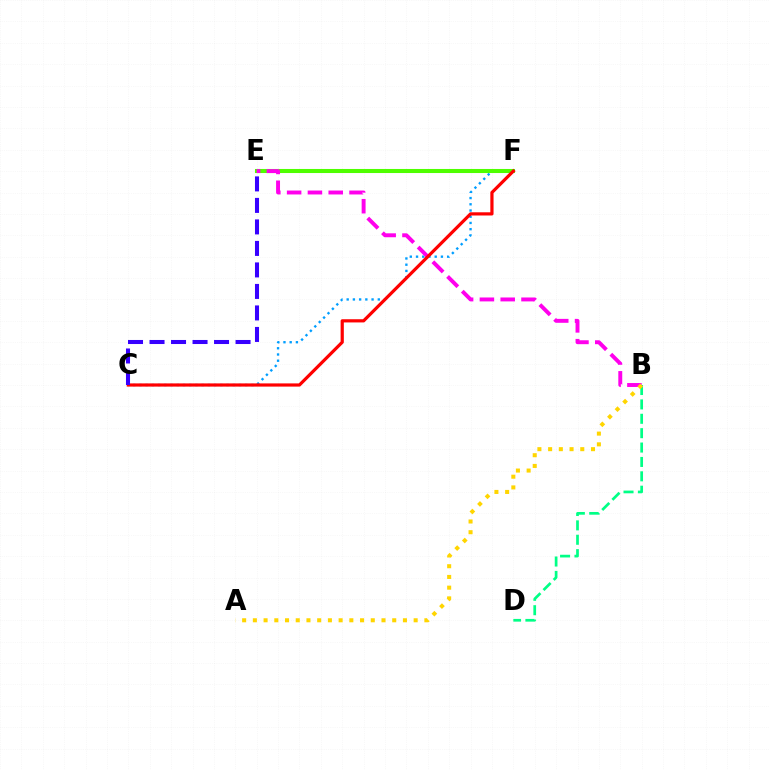{('B', 'D'): [{'color': '#00ff86', 'line_style': 'dashed', 'thickness': 1.95}], ('C', 'F'): [{'color': '#009eff', 'line_style': 'dotted', 'thickness': 1.69}, {'color': '#ff0000', 'line_style': 'solid', 'thickness': 2.31}], ('E', 'F'): [{'color': '#4fff00', 'line_style': 'solid', 'thickness': 2.92}], ('B', 'E'): [{'color': '#ff00ed', 'line_style': 'dashed', 'thickness': 2.83}], ('A', 'B'): [{'color': '#ffd500', 'line_style': 'dotted', 'thickness': 2.91}], ('C', 'E'): [{'color': '#3700ff', 'line_style': 'dashed', 'thickness': 2.92}]}